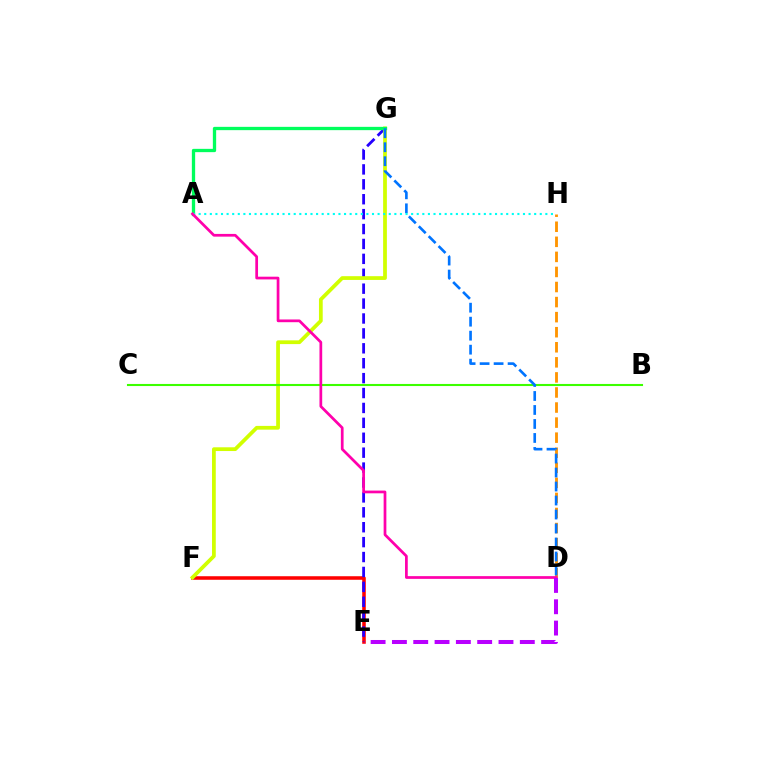{('E', 'F'): [{'color': '#ff0000', 'line_style': 'solid', 'thickness': 2.56}], ('E', 'G'): [{'color': '#2500ff', 'line_style': 'dashed', 'thickness': 2.03}], ('F', 'G'): [{'color': '#d1ff00', 'line_style': 'solid', 'thickness': 2.7}], ('B', 'C'): [{'color': '#3dff00', 'line_style': 'solid', 'thickness': 1.51}], ('A', 'G'): [{'color': '#00ff5c', 'line_style': 'solid', 'thickness': 2.38}], ('D', 'H'): [{'color': '#ff9400', 'line_style': 'dashed', 'thickness': 2.05}], ('D', 'G'): [{'color': '#0074ff', 'line_style': 'dashed', 'thickness': 1.9}], ('A', 'H'): [{'color': '#00fff6', 'line_style': 'dotted', 'thickness': 1.52}], ('A', 'D'): [{'color': '#ff00ac', 'line_style': 'solid', 'thickness': 1.96}], ('D', 'E'): [{'color': '#b900ff', 'line_style': 'dashed', 'thickness': 2.9}]}